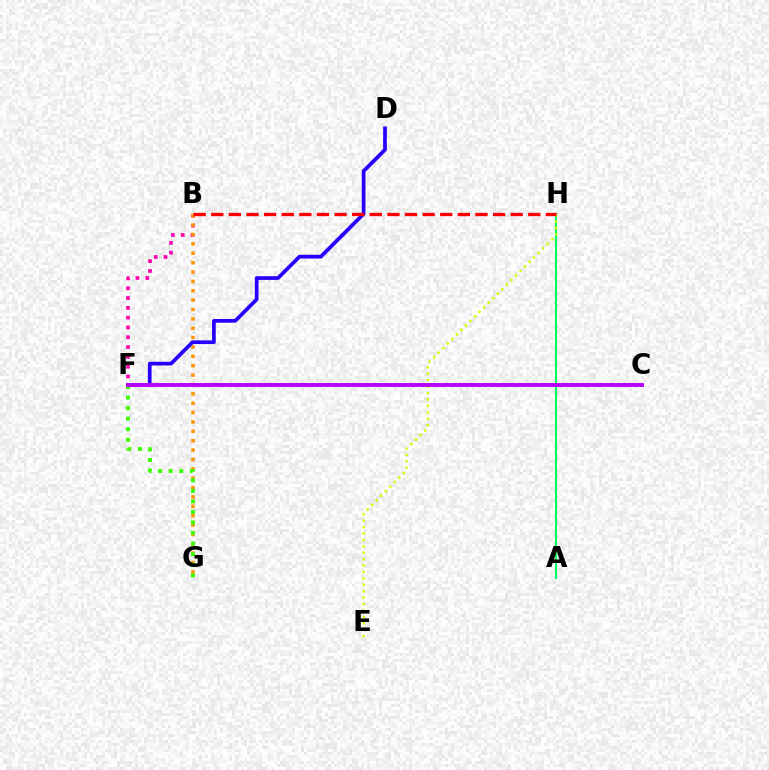{('B', 'F'): [{'color': '#ff00ac', 'line_style': 'dotted', 'thickness': 2.67}], ('B', 'G'): [{'color': '#ff9400', 'line_style': 'dotted', 'thickness': 2.55}], ('F', 'G'): [{'color': '#3dff00', 'line_style': 'dotted', 'thickness': 2.87}], ('D', 'F'): [{'color': '#2500ff', 'line_style': 'solid', 'thickness': 2.67}], ('C', 'F'): [{'color': '#0074ff', 'line_style': 'solid', 'thickness': 1.56}, {'color': '#00fff6', 'line_style': 'solid', 'thickness': 1.58}, {'color': '#b900ff', 'line_style': 'solid', 'thickness': 2.83}], ('A', 'H'): [{'color': '#00ff5c', 'line_style': 'solid', 'thickness': 1.52}], ('E', 'H'): [{'color': '#d1ff00', 'line_style': 'dotted', 'thickness': 1.74}], ('B', 'H'): [{'color': '#ff0000', 'line_style': 'dashed', 'thickness': 2.39}]}